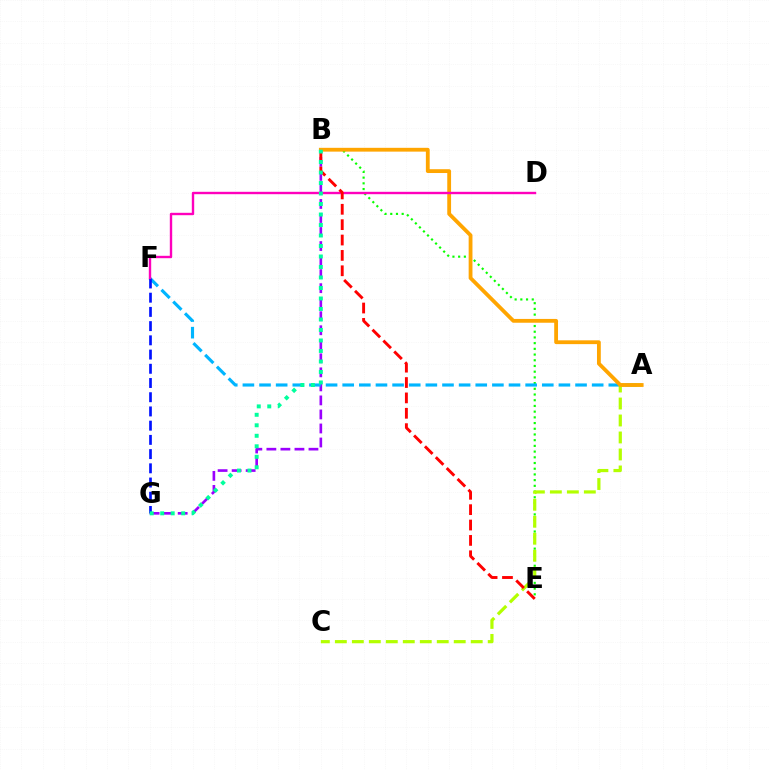{('B', 'E'): [{'color': '#08ff00', 'line_style': 'dotted', 'thickness': 1.55}, {'color': '#ff0000', 'line_style': 'dashed', 'thickness': 2.09}], ('B', 'G'): [{'color': '#9b00ff', 'line_style': 'dashed', 'thickness': 1.91}, {'color': '#00ff9d', 'line_style': 'dotted', 'thickness': 2.85}], ('A', 'F'): [{'color': '#00b5ff', 'line_style': 'dashed', 'thickness': 2.26}], ('F', 'G'): [{'color': '#0010ff', 'line_style': 'dashed', 'thickness': 1.93}], ('A', 'C'): [{'color': '#b3ff00', 'line_style': 'dashed', 'thickness': 2.31}], ('A', 'B'): [{'color': '#ffa500', 'line_style': 'solid', 'thickness': 2.74}], ('D', 'F'): [{'color': '#ff00bd', 'line_style': 'solid', 'thickness': 1.72}]}